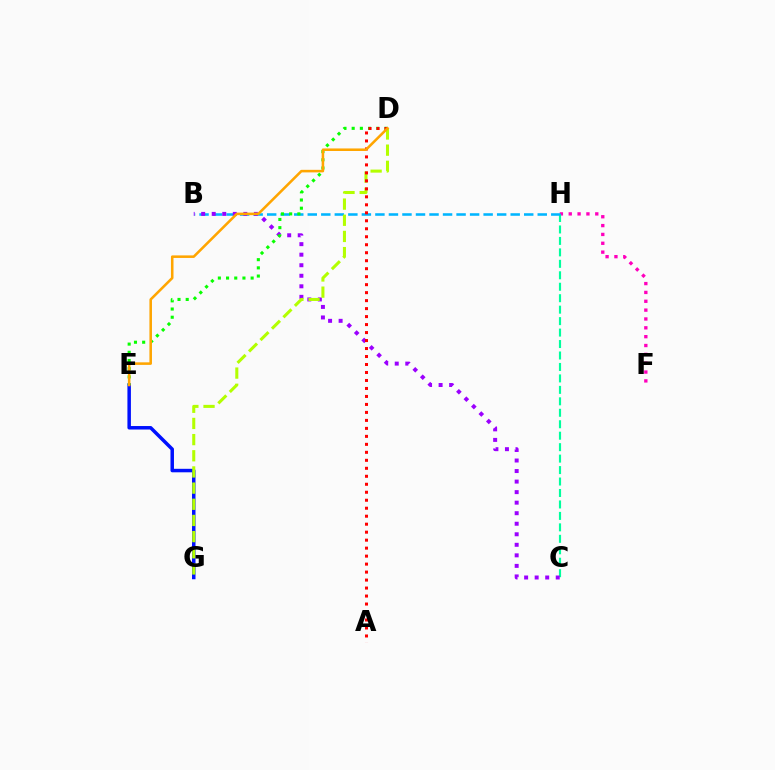{('F', 'H'): [{'color': '#ff00bd', 'line_style': 'dotted', 'thickness': 2.4}], ('E', 'G'): [{'color': '#0010ff', 'line_style': 'solid', 'thickness': 2.51}], ('C', 'H'): [{'color': '#00ff9d', 'line_style': 'dashed', 'thickness': 1.56}], ('B', 'H'): [{'color': '#00b5ff', 'line_style': 'dashed', 'thickness': 1.84}], ('B', 'C'): [{'color': '#9b00ff', 'line_style': 'dotted', 'thickness': 2.86}], ('D', 'G'): [{'color': '#b3ff00', 'line_style': 'dashed', 'thickness': 2.2}], ('D', 'E'): [{'color': '#08ff00', 'line_style': 'dotted', 'thickness': 2.23}, {'color': '#ffa500', 'line_style': 'solid', 'thickness': 1.84}], ('A', 'D'): [{'color': '#ff0000', 'line_style': 'dotted', 'thickness': 2.17}]}